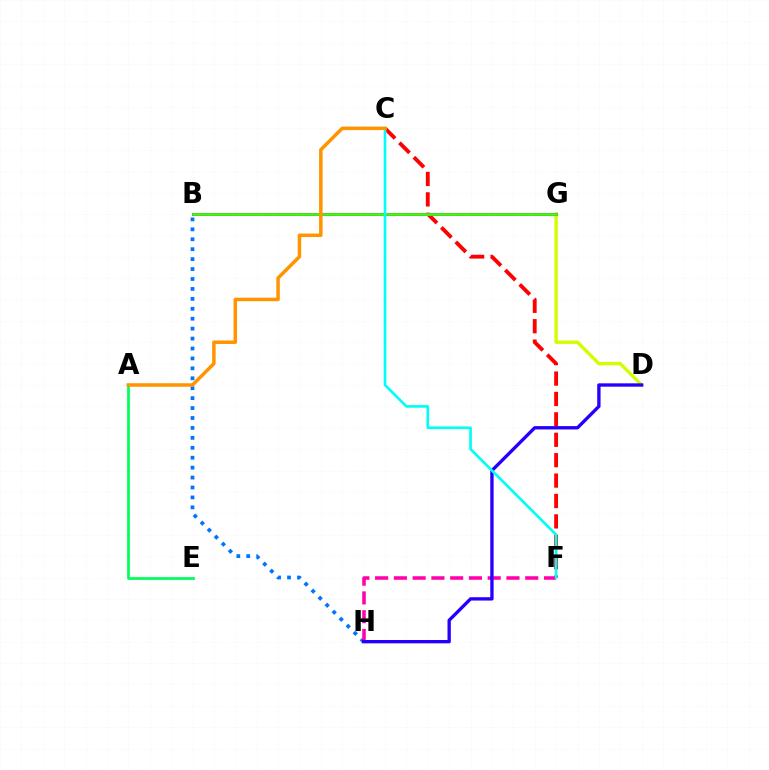{('B', 'H'): [{'color': '#0074ff', 'line_style': 'dotted', 'thickness': 2.7}], ('D', 'G'): [{'color': '#d1ff00', 'line_style': 'solid', 'thickness': 2.43}], ('C', 'F'): [{'color': '#ff0000', 'line_style': 'dashed', 'thickness': 2.77}, {'color': '#00fff6', 'line_style': 'solid', 'thickness': 1.91}], ('A', 'E'): [{'color': '#00ff5c', 'line_style': 'solid', 'thickness': 1.99}], ('B', 'G'): [{'color': '#b900ff', 'line_style': 'solid', 'thickness': 2.21}, {'color': '#3dff00', 'line_style': 'solid', 'thickness': 1.94}], ('F', 'H'): [{'color': '#ff00ac', 'line_style': 'dashed', 'thickness': 2.55}], ('D', 'H'): [{'color': '#2500ff', 'line_style': 'solid', 'thickness': 2.4}], ('A', 'C'): [{'color': '#ff9400', 'line_style': 'solid', 'thickness': 2.52}]}